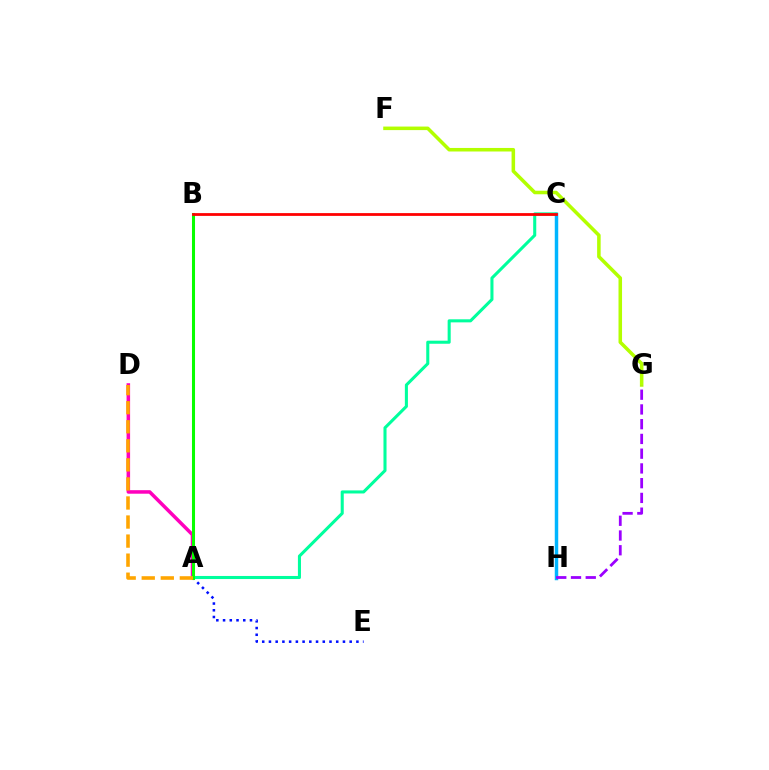{('F', 'G'): [{'color': '#b3ff00', 'line_style': 'solid', 'thickness': 2.55}], ('A', 'E'): [{'color': '#0010ff', 'line_style': 'dotted', 'thickness': 1.83}], ('A', 'D'): [{'color': '#ff00bd', 'line_style': 'solid', 'thickness': 2.54}, {'color': '#ffa500', 'line_style': 'dashed', 'thickness': 2.59}], ('A', 'C'): [{'color': '#00ff9d', 'line_style': 'solid', 'thickness': 2.21}], ('A', 'B'): [{'color': '#08ff00', 'line_style': 'solid', 'thickness': 2.2}], ('C', 'H'): [{'color': '#00b5ff', 'line_style': 'solid', 'thickness': 2.49}], ('G', 'H'): [{'color': '#9b00ff', 'line_style': 'dashed', 'thickness': 2.0}], ('B', 'C'): [{'color': '#ff0000', 'line_style': 'solid', 'thickness': 2.0}]}